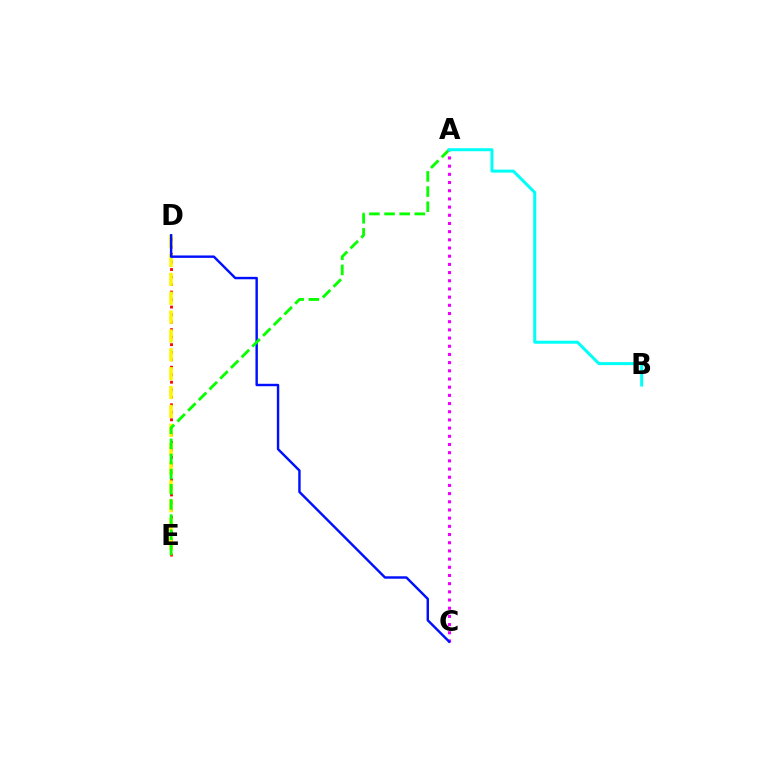{('D', 'E'): [{'color': '#ff0000', 'line_style': 'dotted', 'thickness': 2.04}, {'color': '#fcf500', 'line_style': 'dashed', 'thickness': 2.56}], ('A', 'C'): [{'color': '#ee00ff', 'line_style': 'dotted', 'thickness': 2.22}], ('C', 'D'): [{'color': '#0010ff', 'line_style': 'solid', 'thickness': 1.75}], ('A', 'E'): [{'color': '#08ff00', 'line_style': 'dashed', 'thickness': 2.06}], ('A', 'B'): [{'color': '#00fff6', 'line_style': 'solid', 'thickness': 2.16}]}